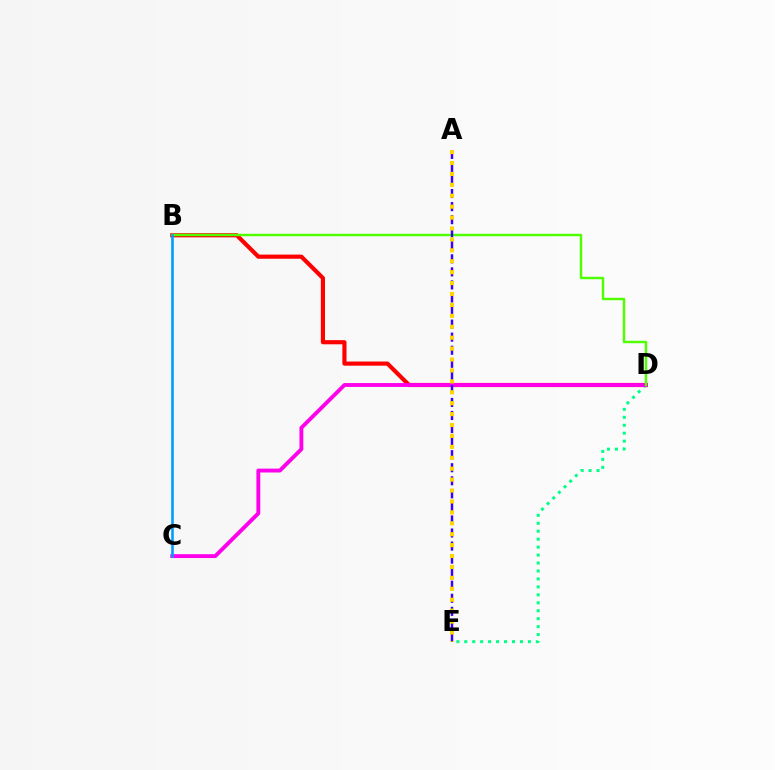{('B', 'D'): [{'color': '#ff0000', 'line_style': 'solid', 'thickness': 2.99}, {'color': '#4fff00', 'line_style': 'solid', 'thickness': 1.76}], ('D', 'E'): [{'color': '#00ff86', 'line_style': 'dotted', 'thickness': 2.16}], ('C', 'D'): [{'color': '#ff00ed', 'line_style': 'solid', 'thickness': 2.79}], ('A', 'E'): [{'color': '#3700ff', 'line_style': 'dashed', 'thickness': 1.77}, {'color': '#ffd500', 'line_style': 'dotted', 'thickness': 2.97}], ('B', 'C'): [{'color': '#009eff', 'line_style': 'solid', 'thickness': 1.87}]}